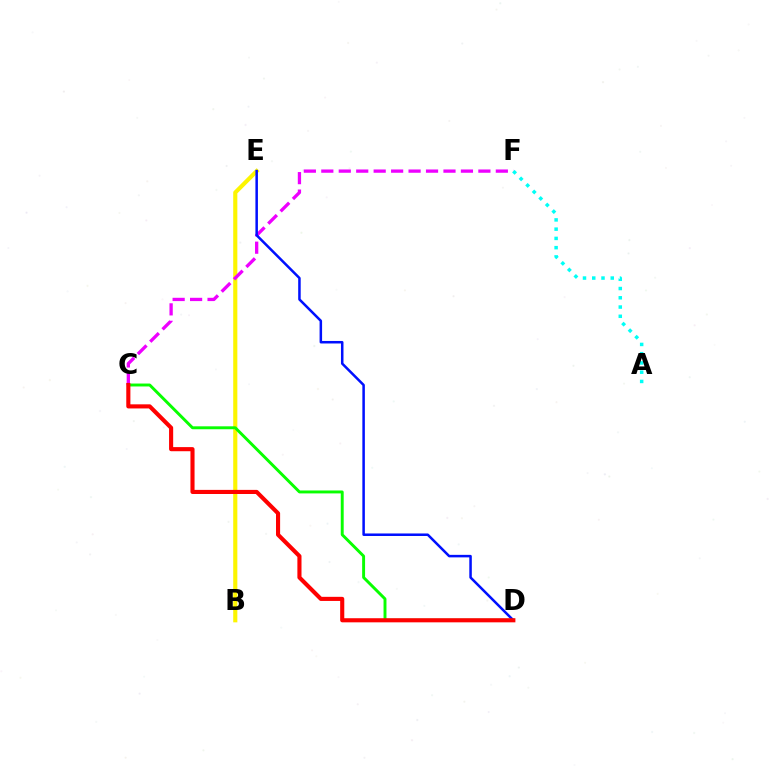{('B', 'E'): [{'color': '#fcf500', 'line_style': 'solid', 'thickness': 2.97}], ('C', 'D'): [{'color': '#08ff00', 'line_style': 'solid', 'thickness': 2.1}, {'color': '#ff0000', 'line_style': 'solid', 'thickness': 2.96}], ('C', 'F'): [{'color': '#ee00ff', 'line_style': 'dashed', 'thickness': 2.37}], ('D', 'E'): [{'color': '#0010ff', 'line_style': 'solid', 'thickness': 1.81}], ('A', 'F'): [{'color': '#00fff6', 'line_style': 'dotted', 'thickness': 2.51}]}